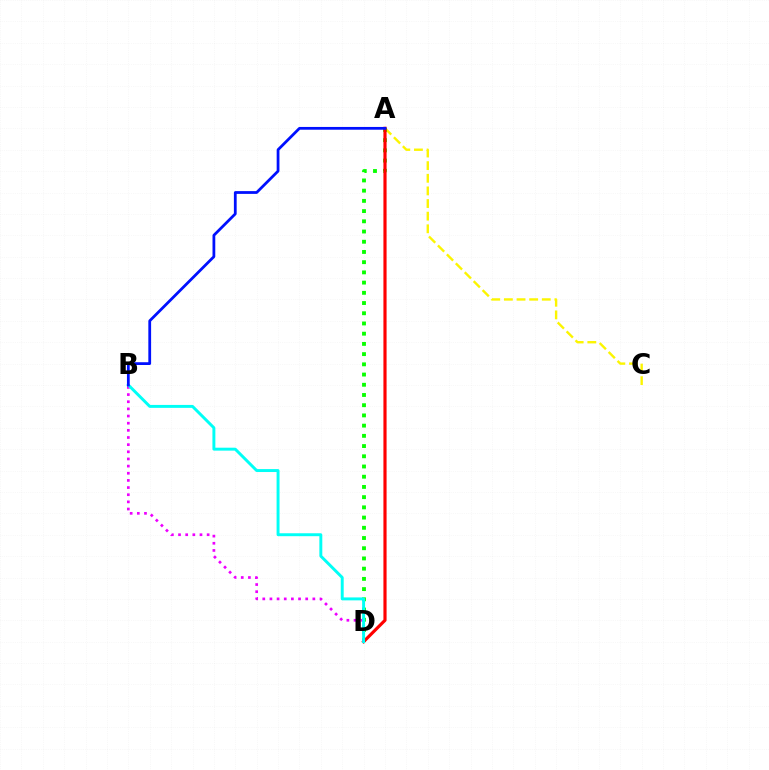{('A', 'C'): [{'color': '#fcf500', 'line_style': 'dashed', 'thickness': 1.72}], ('A', 'D'): [{'color': '#08ff00', 'line_style': 'dotted', 'thickness': 2.78}, {'color': '#ff0000', 'line_style': 'solid', 'thickness': 2.28}], ('B', 'D'): [{'color': '#ee00ff', 'line_style': 'dotted', 'thickness': 1.94}, {'color': '#00fff6', 'line_style': 'solid', 'thickness': 2.12}], ('A', 'B'): [{'color': '#0010ff', 'line_style': 'solid', 'thickness': 1.99}]}